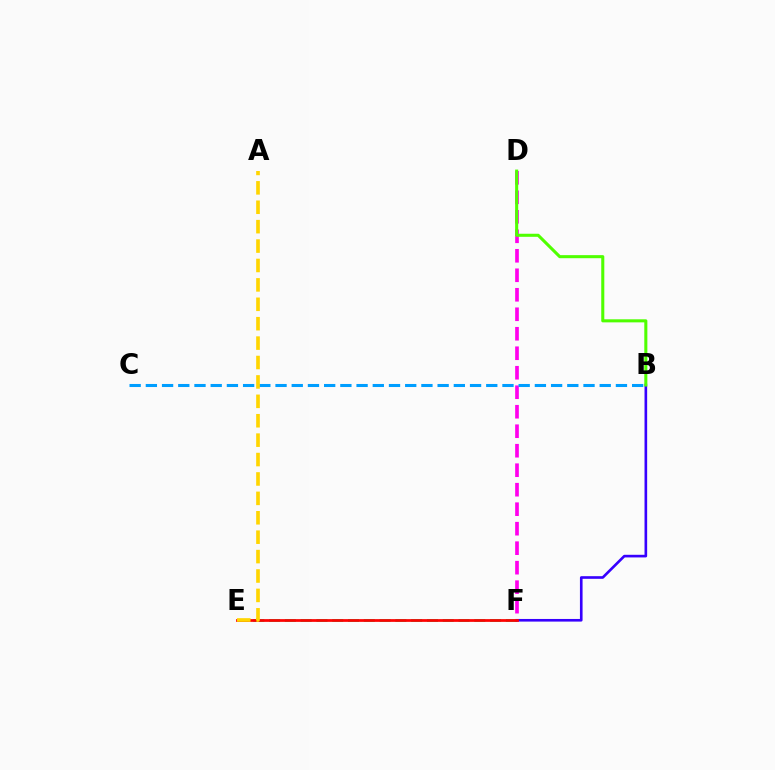{('E', 'F'): [{'color': '#00ff86', 'line_style': 'dashed', 'thickness': 2.14}, {'color': '#ff0000', 'line_style': 'solid', 'thickness': 1.97}], ('D', 'F'): [{'color': '#ff00ed', 'line_style': 'dashed', 'thickness': 2.65}], ('B', 'F'): [{'color': '#3700ff', 'line_style': 'solid', 'thickness': 1.9}], ('B', 'D'): [{'color': '#4fff00', 'line_style': 'solid', 'thickness': 2.21}], ('B', 'C'): [{'color': '#009eff', 'line_style': 'dashed', 'thickness': 2.2}], ('A', 'E'): [{'color': '#ffd500', 'line_style': 'dashed', 'thickness': 2.64}]}